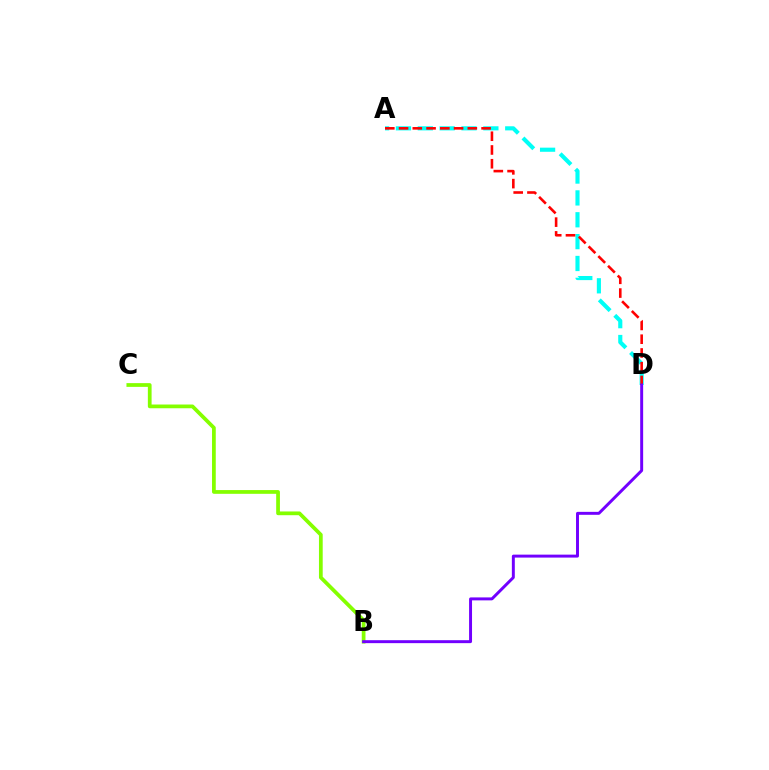{('A', 'D'): [{'color': '#00fff6', 'line_style': 'dashed', 'thickness': 2.97}, {'color': '#ff0000', 'line_style': 'dashed', 'thickness': 1.87}], ('B', 'C'): [{'color': '#84ff00', 'line_style': 'solid', 'thickness': 2.69}], ('B', 'D'): [{'color': '#7200ff', 'line_style': 'solid', 'thickness': 2.13}]}